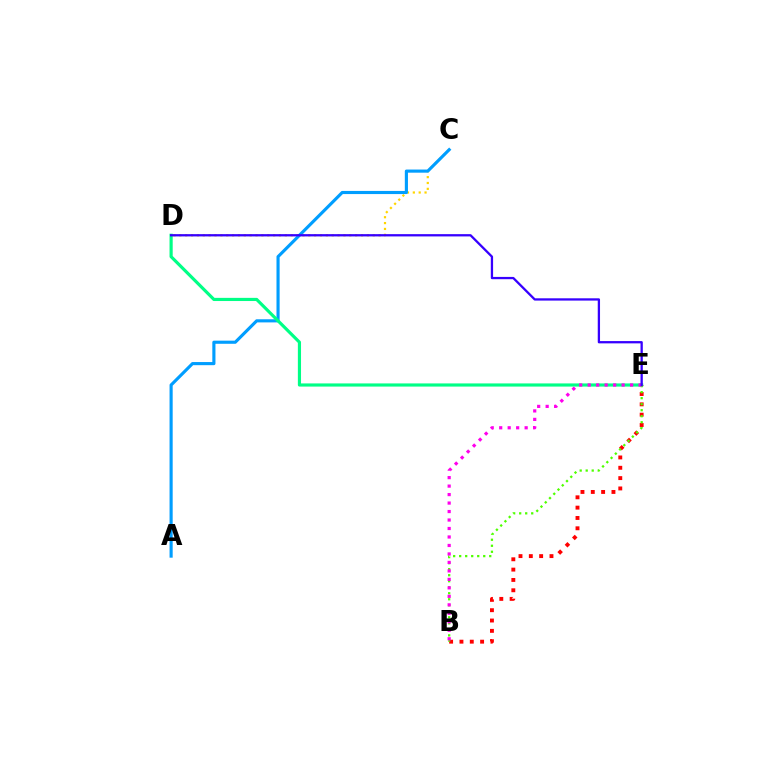{('B', 'E'): [{'color': '#ff0000', 'line_style': 'dotted', 'thickness': 2.81}, {'color': '#4fff00', 'line_style': 'dotted', 'thickness': 1.63}, {'color': '#ff00ed', 'line_style': 'dotted', 'thickness': 2.3}], ('C', 'D'): [{'color': '#ffd500', 'line_style': 'dotted', 'thickness': 1.59}], ('A', 'C'): [{'color': '#009eff', 'line_style': 'solid', 'thickness': 2.25}], ('D', 'E'): [{'color': '#00ff86', 'line_style': 'solid', 'thickness': 2.28}, {'color': '#3700ff', 'line_style': 'solid', 'thickness': 1.64}]}